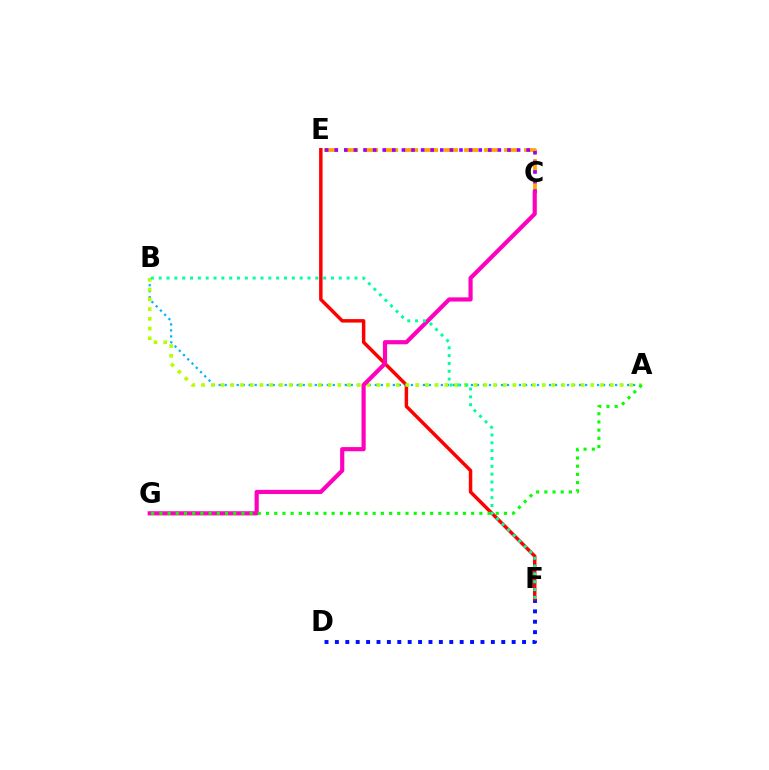{('D', 'F'): [{'color': '#0010ff', 'line_style': 'dotted', 'thickness': 2.82}], ('C', 'E'): [{'color': '#ffa500', 'line_style': 'dashed', 'thickness': 2.72}, {'color': '#9b00ff', 'line_style': 'dotted', 'thickness': 2.61}], ('E', 'F'): [{'color': '#ff0000', 'line_style': 'solid', 'thickness': 2.5}], ('A', 'B'): [{'color': '#00b5ff', 'line_style': 'dotted', 'thickness': 1.63}, {'color': '#b3ff00', 'line_style': 'dotted', 'thickness': 2.64}], ('C', 'G'): [{'color': '#ff00bd', 'line_style': 'solid', 'thickness': 3.0}], ('A', 'G'): [{'color': '#08ff00', 'line_style': 'dotted', 'thickness': 2.23}], ('B', 'F'): [{'color': '#00ff9d', 'line_style': 'dotted', 'thickness': 2.13}]}